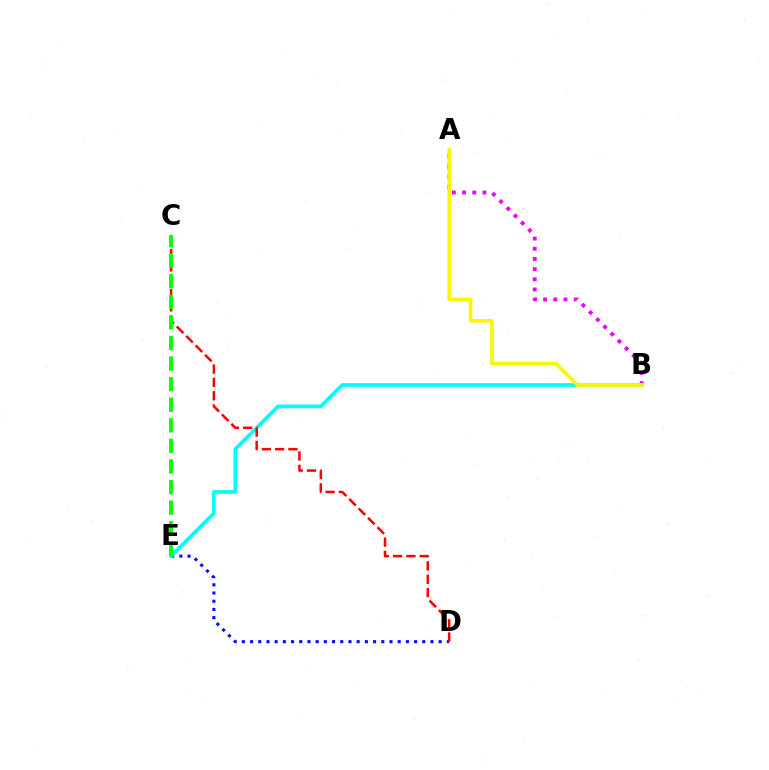{('A', 'B'): [{'color': '#ee00ff', 'line_style': 'dotted', 'thickness': 2.77}, {'color': '#fcf500', 'line_style': 'solid', 'thickness': 2.6}], ('D', 'E'): [{'color': '#0010ff', 'line_style': 'dotted', 'thickness': 2.23}], ('B', 'E'): [{'color': '#00fff6', 'line_style': 'solid', 'thickness': 2.62}], ('C', 'D'): [{'color': '#ff0000', 'line_style': 'dashed', 'thickness': 1.81}], ('C', 'E'): [{'color': '#08ff00', 'line_style': 'dashed', 'thickness': 2.8}]}